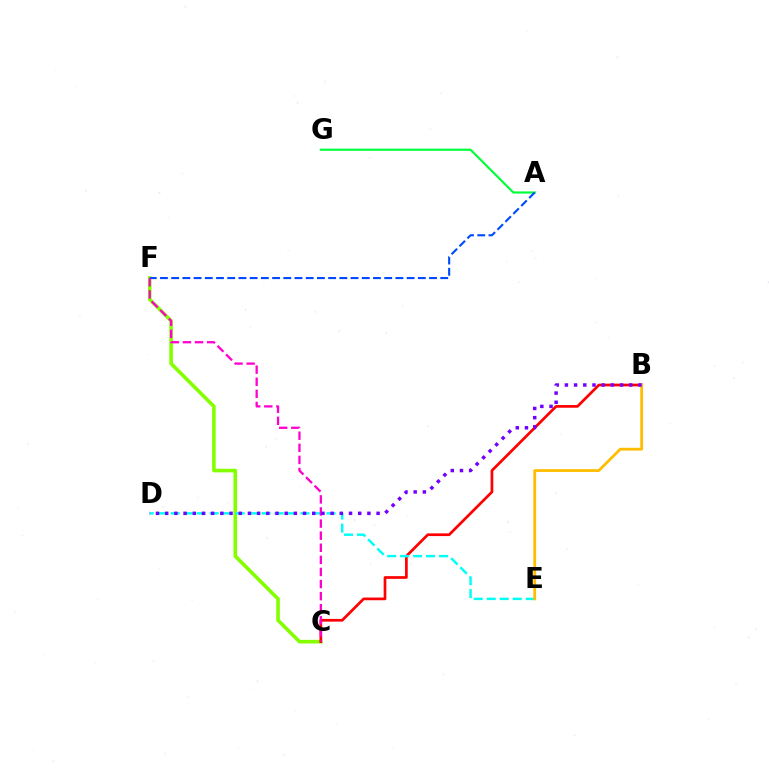{('C', 'F'): [{'color': '#84ff00', 'line_style': 'solid', 'thickness': 2.59}, {'color': '#ff00cf', 'line_style': 'dashed', 'thickness': 1.64}], ('B', 'C'): [{'color': '#ff0000', 'line_style': 'solid', 'thickness': 1.95}], ('A', 'G'): [{'color': '#00ff39', 'line_style': 'solid', 'thickness': 1.56}], ('A', 'F'): [{'color': '#004bff', 'line_style': 'dashed', 'thickness': 1.52}], ('D', 'E'): [{'color': '#00fff6', 'line_style': 'dashed', 'thickness': 1.76}], ('B', 'E'): [{'color': '#ffbd00', 'line_style': 'solid', 'thickness': 2.0}], ('B', 'D'): [{'color': '#7200ff', 'line_style': 'dotted', 'thickness': 2.5}]}